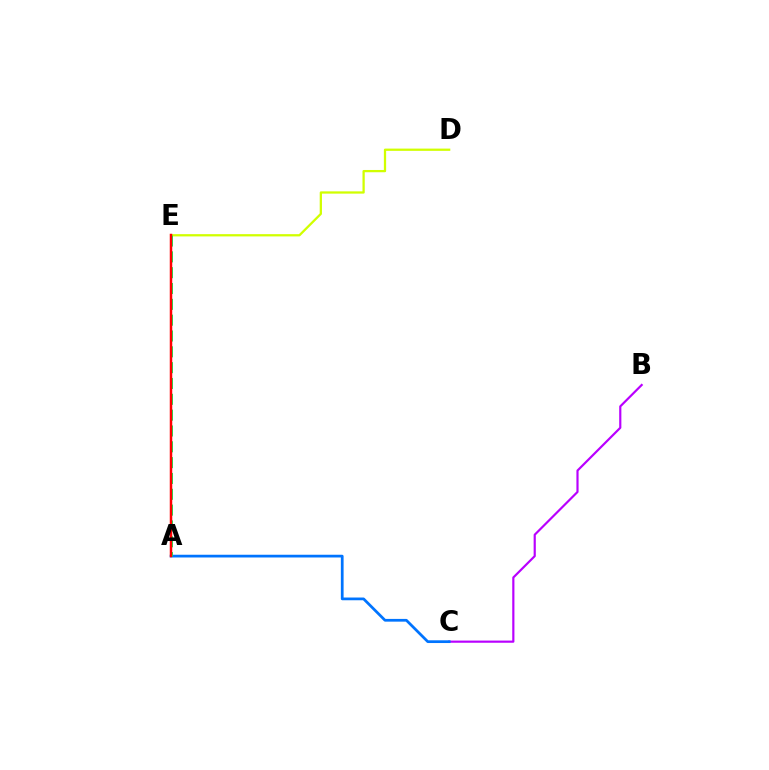{('D', 'E'): [{'color': '#d1ff00', 'line_style': 'solid', 'thickness': 1.63}], ('B', 'C'): [{'color': '#b900ff', 'line_style': 'solid', 'thickness': 1.57}], ('A', 'C'): [{'color': '#0074ff', 'line_style': 'solid', 'thickness': 1.97}], ('A', 'E'): [{'color': '#00ff5c', 'line_style': 'dashed', 'thickness': 2.15}, {'color': '#ff0000', 'line_style': 'solid', 'thickness': 1.79}]}